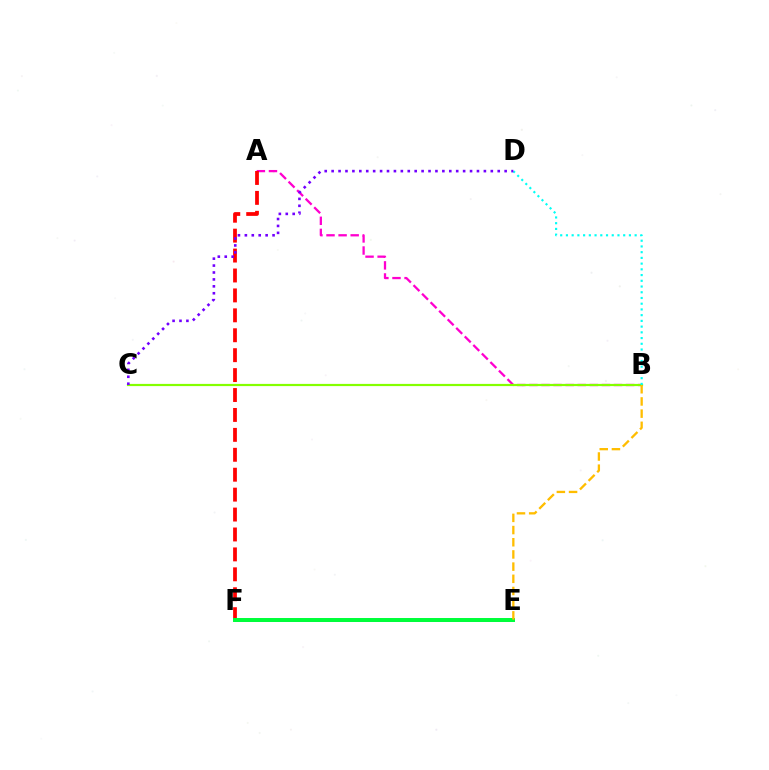{('E', 'F'): [{'color': '#004bff', 'line_style': 'solid', 'thickness': 1.97}, {'color': '#00ff39', 'line_style': 'solid', 'thickness': 2.86}], ('A', 'B'): [{'color': '#ff00cf', 'line_style': 'dashed', 'thickness': 1.64}], ('A', 'F'): [{'color': '#ff0000', 'line_style': 'dashed', 'thickness': 2.71}], ('B', 'C'): [{'color': '#84ff00', 'line_style': 'solid', 'thickness': 1.59}], ('B', 'E'): [{'color': '#ffbd00', 'line_style': 'dashed', 'thickness': 1.66}], ('B', 'D'): [{'color': '#00fff6', 'line_style': 'dotted', 'thickness': 1.56}], ('C', 'D'): [{'color': '#7200ff', 'line_style': 'dotted', 'thickness': 1.88}]}